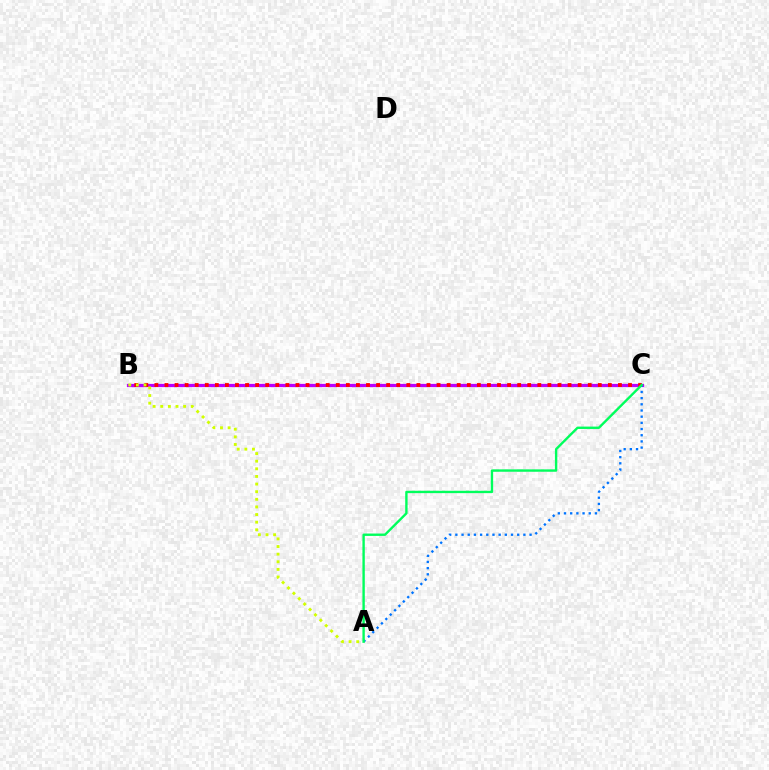{('B', 'C'): [{'color': '#b900ff', 'line_style': 'solid', 'thickness': 2.33}, {'color': '#ff0000', 'line_style': 'dotted', 'thickness': 2.74}], ('A', 'C'): [{'color': '#0074ff', 'line_style': 'dotted', 'thickness': 1.68}, {'color': '#00ff5c', 'line_style': 'solid', 'thickness': 1.72}], ('A', 'B'): [{'color': '#d1ff00', 'line_style': 'dotted', 'thickness': 2.07}]}